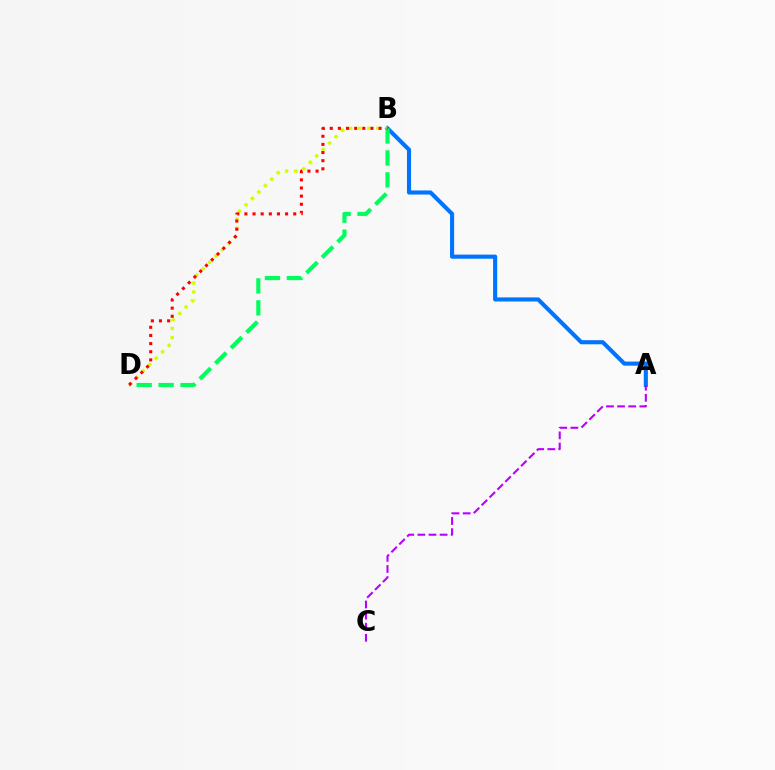{('A', 'B'): [{'color': '#0074ff', 'line_style': 'solid', 'thickness': 2.95}], ('B', 'D'): [{'color': '#d1ff00', 'line_style': 'dotted', 'thickness': 2.47}, {'color': '#00ff5c', 'line_style': 'dashed', 'thickness': 2.98}, {'color': '#ff0000', 'line_style': 'dotted', 'thickness': 2.21}], ('A', 'C'): [{'color': '#b900ff', 'line_style': 'dashed', 'thickness': 1.51}]}